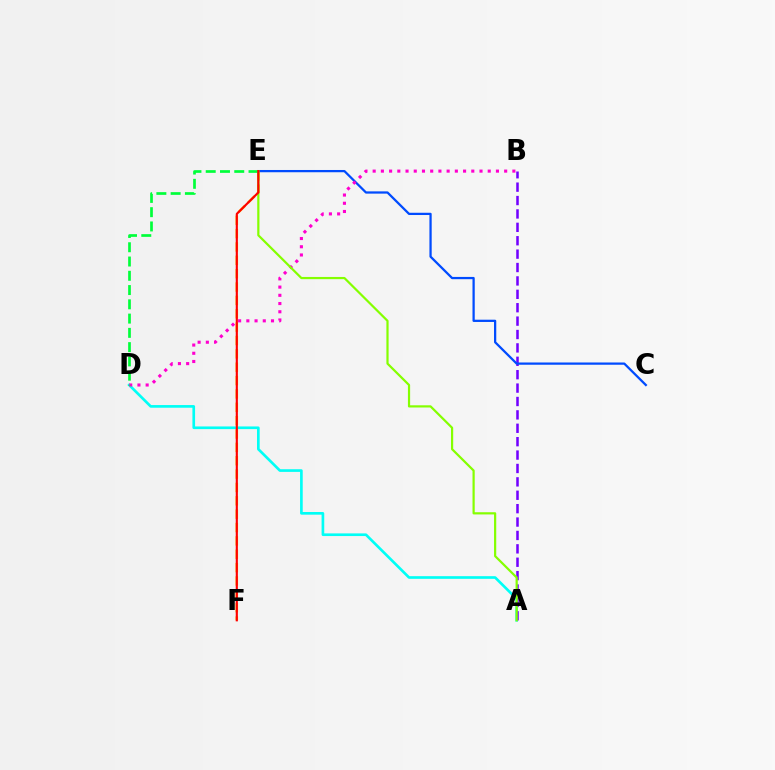{('A', 'D'): [{'color': '#00fff6', 'line_style': 'solid', 'thickness': 1.91}], ('E', 'F'): [{'color': '#ffbd00', 'line_style': 'dashed', 'thickness': 1.81}, {'color': '#ff0000', 'line_style': 'solid', 'thickness': 1.55}], ('A', 'B'): [{'color': '#7200ff', 'line_style': 'dashed', 'thickness': 1.82}], ('C', 'E'): [{'color': '#004bff', 'line_style': 'solid', 'thickness': 1.62}], ('B', 'D'): [{'color': '#ff00cf', 'line_style': 'dotted', 'thickness': 2.23}], ('A', 'E'): [{'color': '#84ff00', 'line_style': 'solid', 'thickness': 1.59}], ('D', 'E'): [{'color': '#00ff39', 'line_style': 'dashed', 'thickness': 1.94}]}